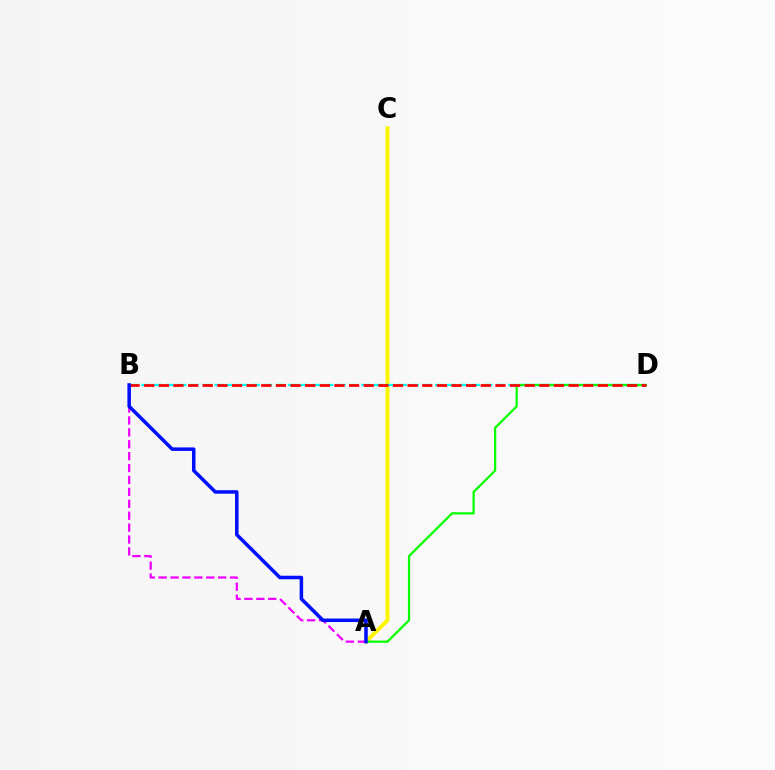{('A', 'C'): [{'color': '#fcf500', 'line_style': 'solid', 'thickness': 2.81}], ('B', 'D'): [{'color': '#00fff6', 'line_style': 'dashed', 'thickness': 1.66}, {'color': '#ff0000', 'line_style': 'dashed', 'thickness': 1.99}], ('A', 'D'): [{'color': '#08ff00', 'line_style': 'solid', 'thickness': 1.62}], ('A', 'B'): [{'color': '#ee00ff', 'line_style': 'dashed', 'thickness': 1.62}, {'color': '#0010ff', 'line_style': 'solid', 'thickness': 2.54}]}